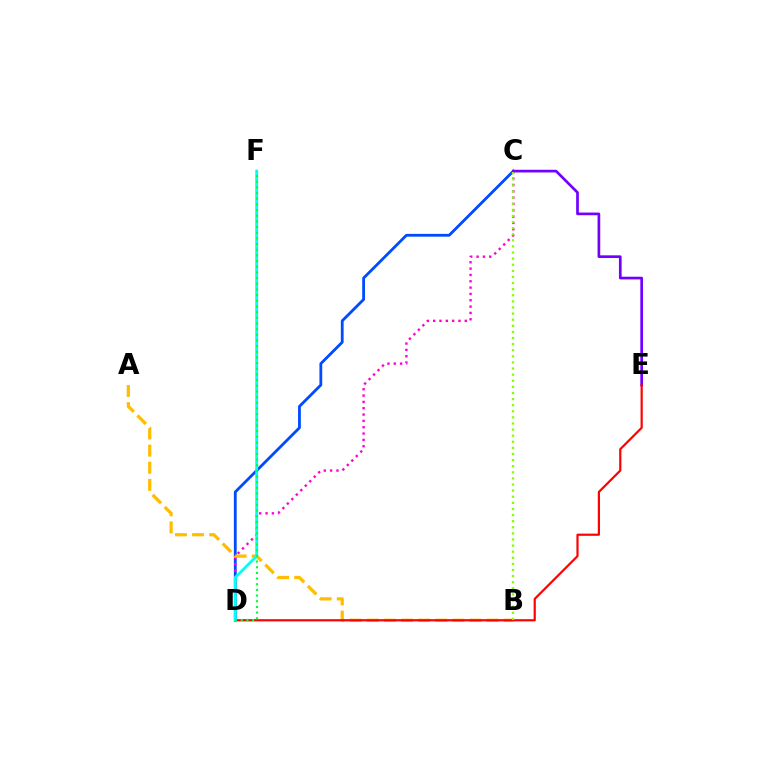{('C', 'D'): [{'color': '#004bff', 'line_style': 'solid', 'thickness': 2.02}, {'color': '#ff00cf', 'line_style': 'dotted', 'thickness': 1.72}], ('C', 'E'): [{'color': '#7200ff', 'line_style': 'solid', 'thickness': 1.93}], ('A', 'B'): [{'color': '#ffbd00', 'line_style': 'dashed', 'thickness': 2.33}], ('D', 'E'): [{'color': '#ff0000', 'line_style': 'solid', 'thickness': 1.58}], ('B', 'C'): [{'color': '#84ff00', 'line_style': 'dotted', 'thickness': 1.66}], ('D', 'F'): [{'color': '#00fff6', 'line_style': 'solid', 'thickness': 2.05}, {'color': '#00ff39', 'line_style': 'dotted', 'thickness': 1.54}]}